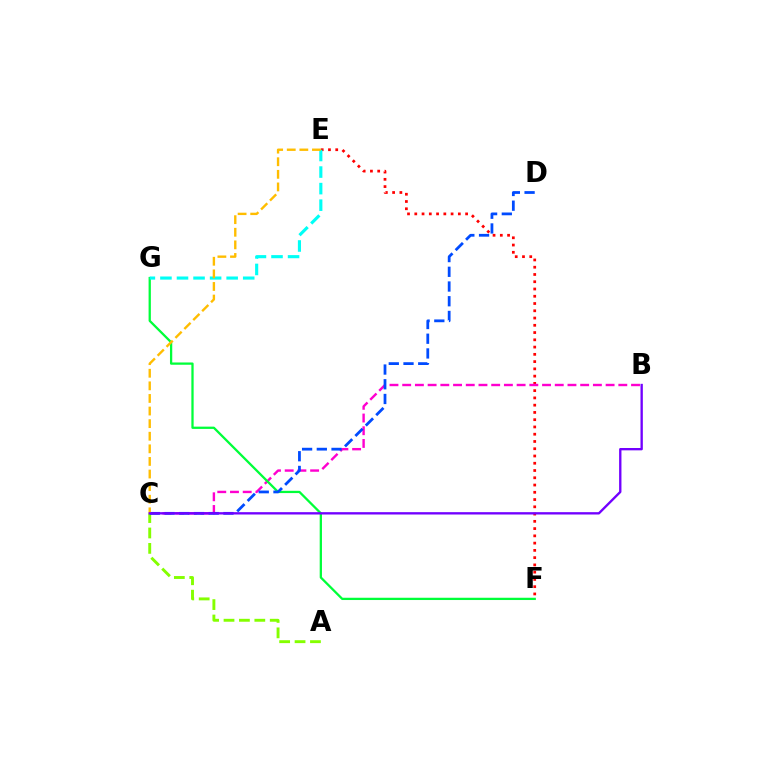{('A', 'C'): [{'color': '#84ff00', 'line_style': 'dashed', 'thickness': 2.09}], ('E', 'F'): [{'color': '#ff0000', 'line_style': 'dotted', 'thickness': 1.97}], ('B', 'C'): [{'color': '#ff00cf', 'line_style': 'dashed', 'thickness': 1.73}, {'color': '#7200ff', 'line_style': 'solid', 'thickness': 1.69}], ('F', 'G'): [{'color': '#00ff39', 'line_style': 'solid', 'thickness': 1.64}], ('C', 'D'): [{'color': '#004bff', 'line_style': 'dashed', 'thickness': 2.0}], ('E', 'G'): [{'color': '#00fff6', 'line_style': 'dashed', 'thickness': 2.25}], ('C', 'E'): [{'color': '#ffbd00', 'line_style': 'dashed', 'thickness': 1.71}]}